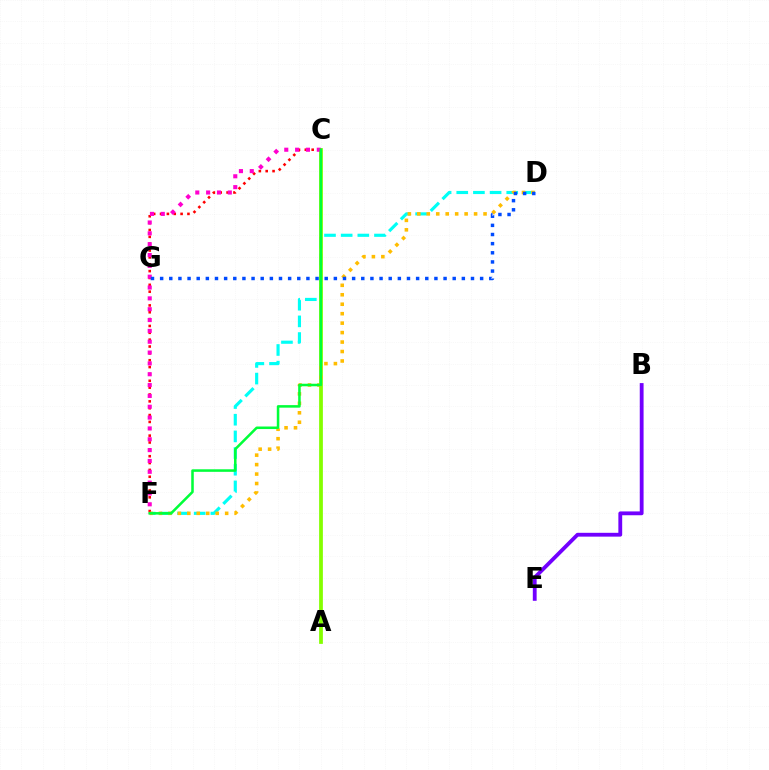{('B', 'E'): [{'color': '#7200ff', 'line_style': 'solid', 'thickness': 2.75}], ('D', 'F'): [{'color': '#00fff6', 'line_style': 'dashed', 'thickness': 2.26}, {'color': '#ffbd00', 'line_style': 'dotted', 'thickness': 2.57}], ('A', 'C'): [{'color': '#84ff00', 'line_style': 'solid', 'thickness': 2.71}], ('C', 'F'): [{'color': '#ff0000', 'line_style': 'dotted', 'thickness': 1.86}, {'color': '#ff00cf', 'line_style': 'dotted', 'thickness': 2.94}, {'color': '#00ff39', 'line_style': 'solid', 'thickness': 1.83}], ('D', 'G'): [{'color': '#004bff', 'line_style': 'dotted', 'thickness': 2.48}]}